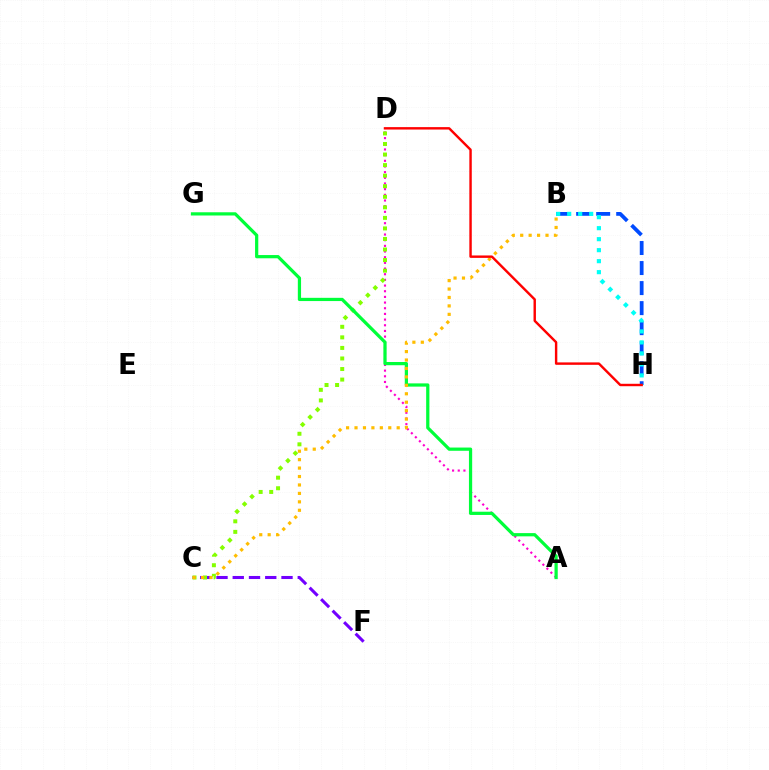{('C', 'F'): [{'color': '#7200ff', 'line_style': 'dashed', 'thickness': 2.21}], ('B', 'H'): [{'color': '#004bff', 'line_style': 'dashed', 'thickness': 2.72}, {'color': '#00fff6', 'line_style': 'dotted', 'thickness': 2.99}], ('A', 'D'): [{'color': '#ff00cf', 'line_style': 'dotted', 'thickness': 1.54}], ('C', 'D'): [{'color': '#84ff00', 'line_style': 'dotted', 'thickness': 2.87}], ('A', 'G'): [{'color': '#00ff39', 'line_style': 'solid', 'thickness': 2.33}], ('B', 'C'): [{'color': '#ffbd00', 'line_style': 'dotted', 'thickness': 2.29}], ('D', 'H'): [{'color': '#ff0000', 'line_style': 'solid', 'thickness': 1.74}]}